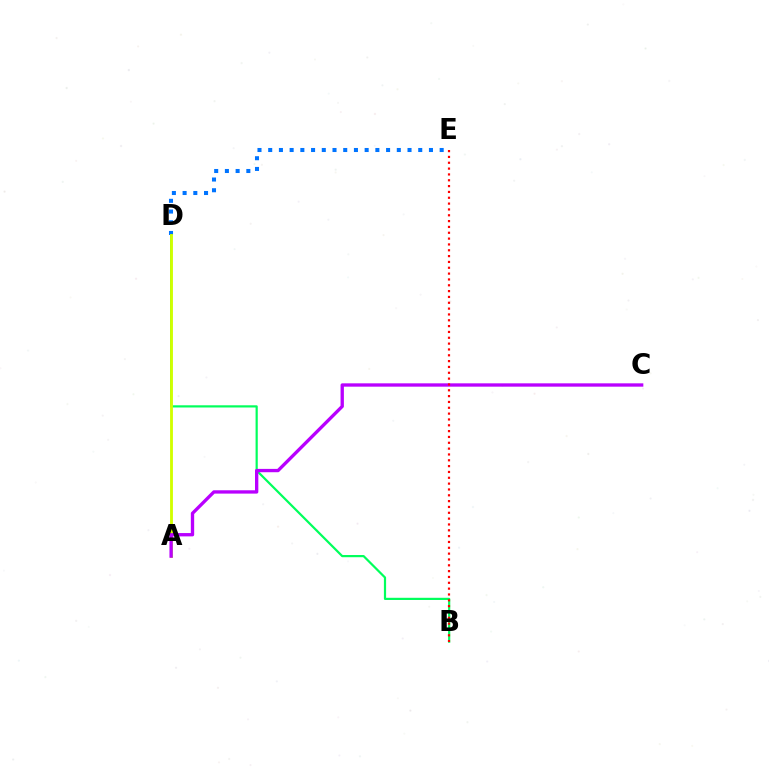{('D', 'E'): [{'color': '#0074ff', 'line_style': 'dotted', 'thickness': 2.91}], ('B', 'D'): [{'color': '#00ff5c', 'line_style': 'solid', 'thickness': 1.58}], ('A', 'D'): [{'color': '#d1ff00', 'line_style': 'solid', 'thickness': 2.05}], ('A', 'C'): [{'color': '#b900ff', 'line_style': 'solid', 'thickness': 2.4}], ('B', 'E'): [{'color': '#ff0000', 'line_style': 'dotted', 'thickness': 1.59}]}